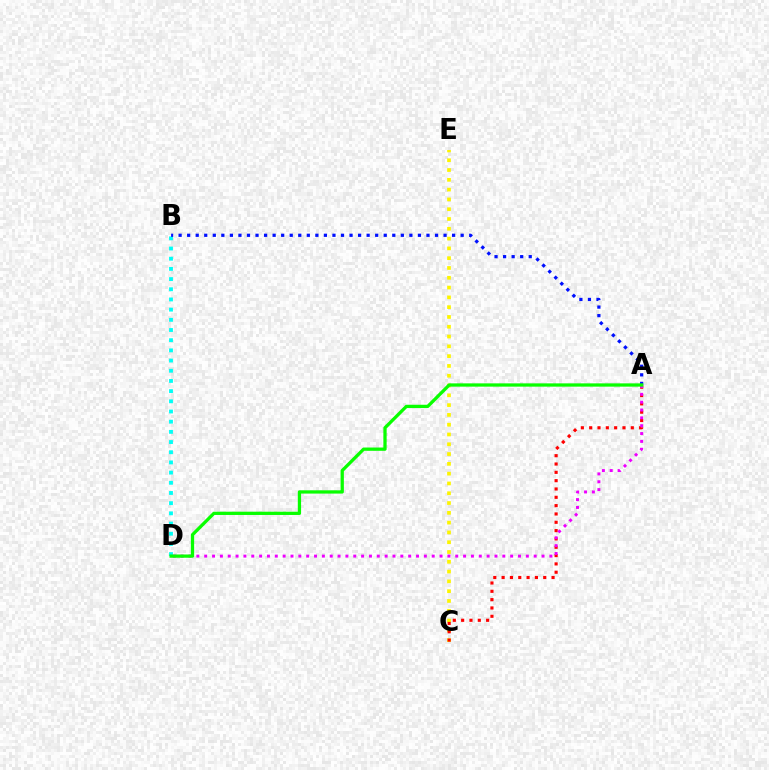{('C', 'E'): [{'color': '#fcf500', 'line_style': 'dotted', 'thickness': 2.66}], ('A', 'C'): [{'color': '#ff0000', 'line_style': 'dotted', 'thickness': 2.26}], ('B', 'D'): [{'color': '#00fff6', 'line_style': 'dotted', 'thickness': 2.77}], ('A', 'B'): [{'color': '#0010ff', 'line_style': 'dotted', 'thickness': 2.32}], ('A', 'D'): [{'color': '#ee00ff', 'line_style': 'dotted', 'thickness': 2.13}, {'color': '#08ff00', 'line_style': 'solid', 'thickness': 2.36}]}